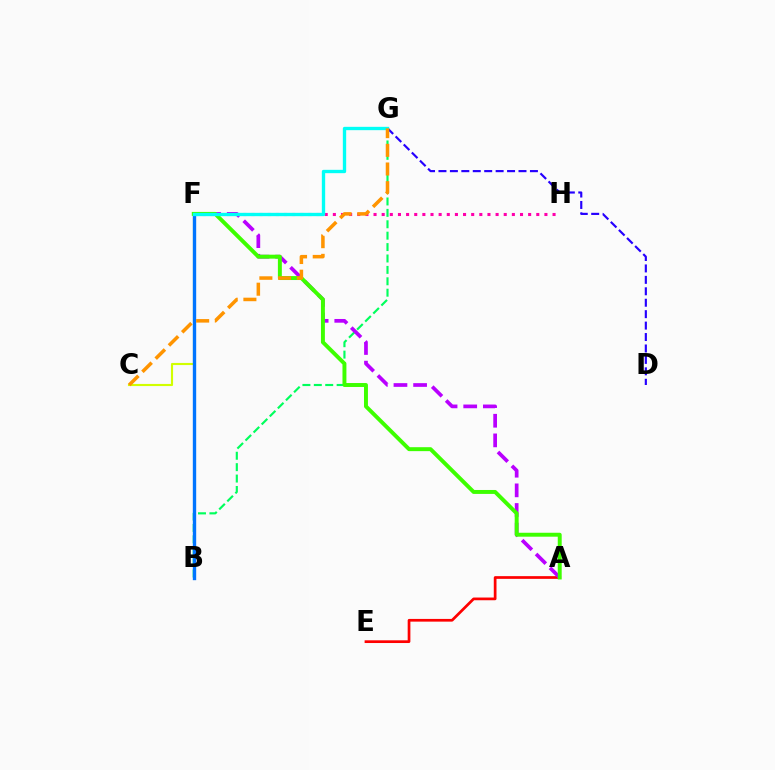{('D', 'G'): [{'color': '#2500ff', 'line_style': 'dashed', 'thickness': 1.55}], ('B', 'G'): [{'color': '#00ff5c', 'line_style': 'dashed', 'thickness': 1.55}], ('F', 'H'): [{'color': '#ff00ac', 'line_style': 'dotted', 'thickness': 2.21}], ('A', 'E'): [{'color': '#ff0000', 'line_style': 'solid', 'thickness': 1.95}], ('C', 'F'): [{'color': '#d1ff00', 'line_style': 'solid', 'thickness': 1.54}], ('A', 'F'): [{'color': '#b900ff', 'line_style': 'dashed', 'thickness': 2.67}, {'color': '#3dff00', 'line_style': 'solid', 'thickness': 2.84}], ('B', 'F'): [{'color': '#0074ff', 'line_style': 'solid', 'thickness': 2.42}], ('F', 'G'): [{'color': '#00fff6', 'line_style': 'solid', 'thickness': 2.4}], ('C', 'G'): [{'color': '#ff9400', 'line_style': 'dashed', 'thickness': 2.54}]}